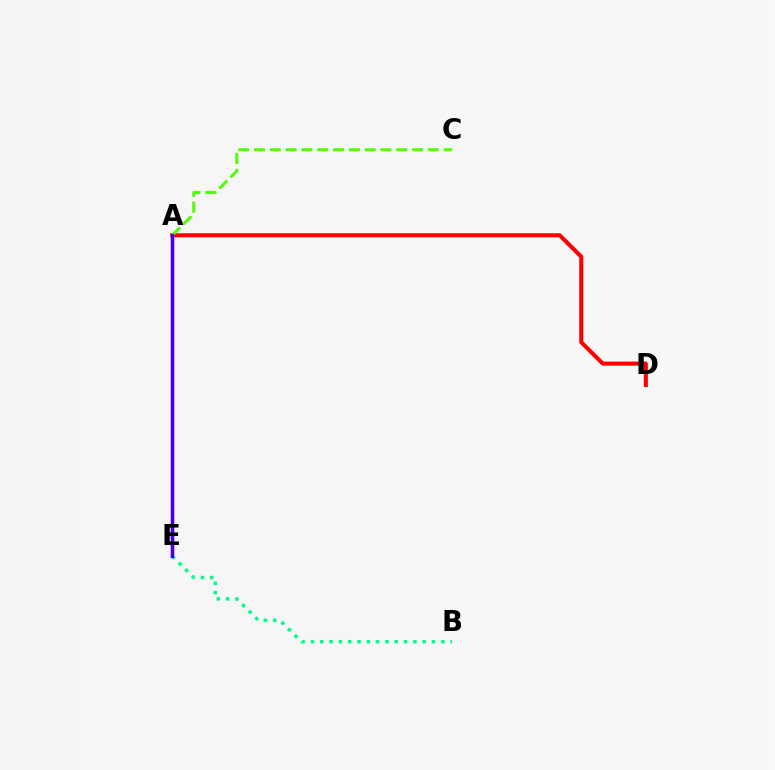{('A', 'D'): [{'color': '#ff0000', 'line_style': 'solid', 'thickness': 2.93}], ('A', 'E'): [{'color': '#ff00ed', 'line_style': 'solid', 'thickness': 2.5}, {'color': '#ffd500', 'line_style': 'solid', 'thickness': 1.59}, {'color': '#009eff', 'line_style': 'dotted', 'thickness': 2.1}, {'color': '#3700ff', 'line_style': 'solid', 'thickness': 2.32}], ('A', 'C'): [{'color': '#4fff00', 'line_style': 'dashed', 'thickness': 2.15}], ('B', 'E'): [{'color': '#00ff86', 'line_style': 'dotted', 'thickness': 2.53}]}